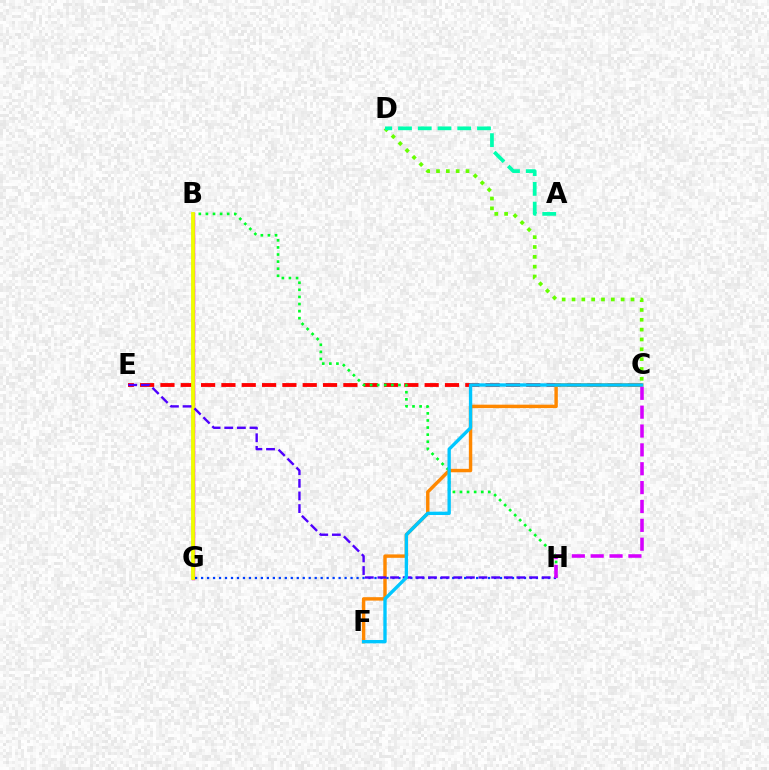{('C', 'E'): [{'color': '#ff0000', 'line_style': 'dashed', 'thickness': 2.76}], ('B', 'G'): [{'color': '#ff00a0', 'line_style': 'solid', 'thickness': 2.46}, {'color': '#eeff00', 'line_style': 'solid', 'thickness': 2.73}], ('B', 'H'): [{'color': '#00ff27', 'line_style': 'dotted', 'thickness': 1.93}], ('C', 'D'): [{'color': '#66ff00', 'line_style': 'dotted', 'thickness': 2.67}], ('C', 'F'): [{'color': '#ff8800', 'line_style': 'solid', 'thickness': 2.47}, {'color': '#00c7ff', 'line_style': 'solid', 'thickness': 2.41}], ('G', 'H'): [{'color': '#003fff', 'line_style': 'dotted', 'thickness': 1.62}], ('A', 'D'): [{'color': '#00ffaf', 'line_style': 'dashed', 'thickness': 2.68}], ('E', 'H'): [{'color': '#4f00ff', 'line_style': 'dashed', 'thickness': 1.72}], ('C', 'H'): [{'color': '#d600ff', 'line_style': 'dashed', 'thickness': 2.56}]}